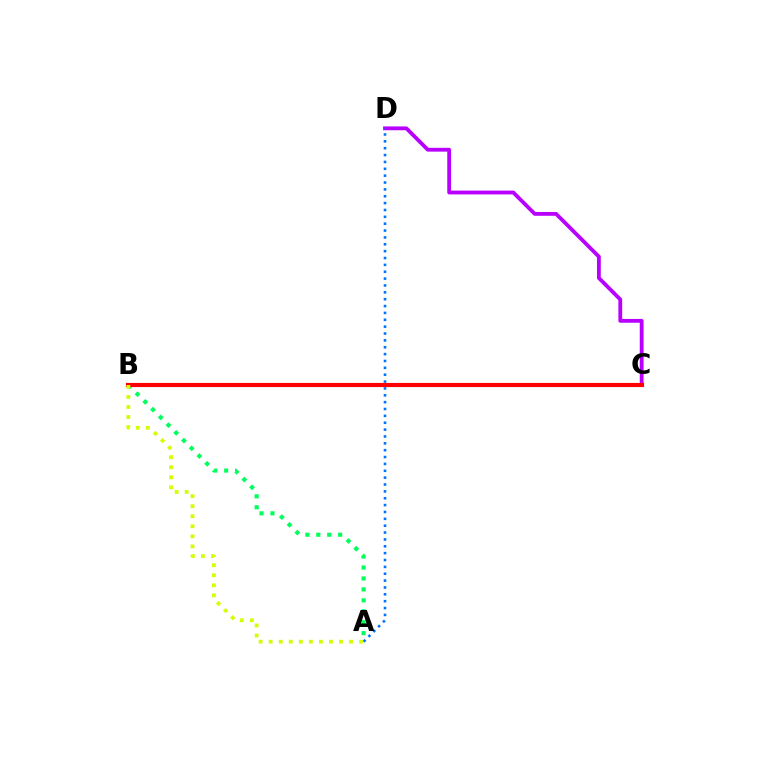{('A', 'B'): [{'color': '#00ff5c', 'line_style': 'dotted', 'thickness': 2.97}, {'color': '#d1ff00', 'line_style': 'dotted', 'thickness': 2.73}], ('C', 'D'): [{'color': '#b900ff', 'line_style': 'solid', 'thickness': 2.75}], ('A', 'D'): [{'color': '#0074ff', 'line_style': 'dotted', 'thickness': 1.86}], ('B', 'C'): [{'color': '#ff0000', 'line_style': 'solid', 'thickness': 2.99}]}